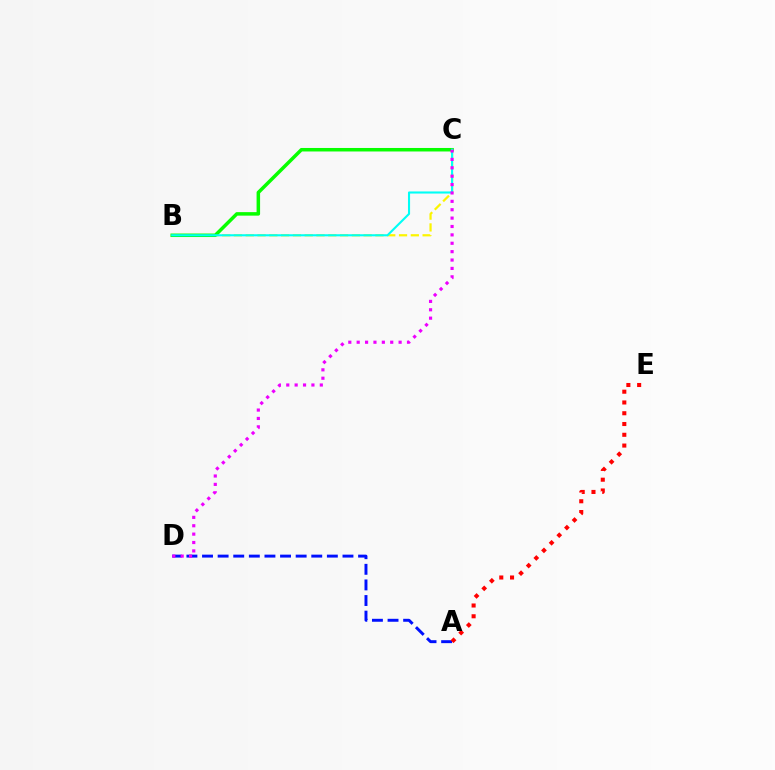{('B', 'C'): [{'color': '#fcf500', 'line_style': 'dashed', 'thickness': 1.6}, {'color': '#08ff00', 'line_style': 'solid', 'thickness': 2.52}, {'color': '#00fff6', 'line_style': 'solid', 'thickness': 1.51}], ('A', 'D'): [{'color': '#0010ff', 'line_style': 'dashed', 'thickness': 2.12}], ('A', 'E'): [{'color': '#ff0000', 'line_style': 'dotted', 'thickness': 2.93}], ('C', 'D'): [{'color': '#ee00ff', 'line_style': 'dotted', 'thickness': 2.28}]}